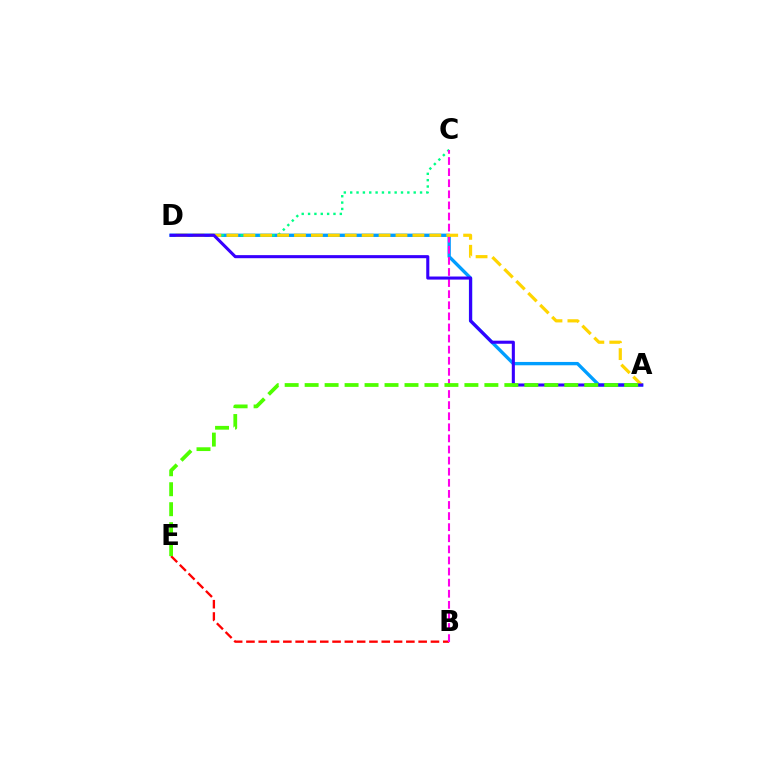{('B', 'E'): [{'color': '#ff0000', 'line_style': 'dashed', 'thickness': 1.67}], ('A', 'D'): [{'color': '#009eff', 'line_style': 'solid', 'thickness': 2.4}, {'color': '#ffd500', 'line_style': 'dashed', 'thickness': 2.3}, {'color': '#3700ff', 'line_style': 'solid', 'thickness': 2.21}], ('C', 'D'): [{'color': '#00ff86', 'line_style': 'dotted', 'thickness': 1.73}], ('B', 'C'): [{'color': '#ff00ed', 'line_style': 'dashed', 'thickness': 1.51}], ('A', 'E'): [{'color': '#4fff00', 'line_style': 'dashed', 'thickness': 2.71}]}